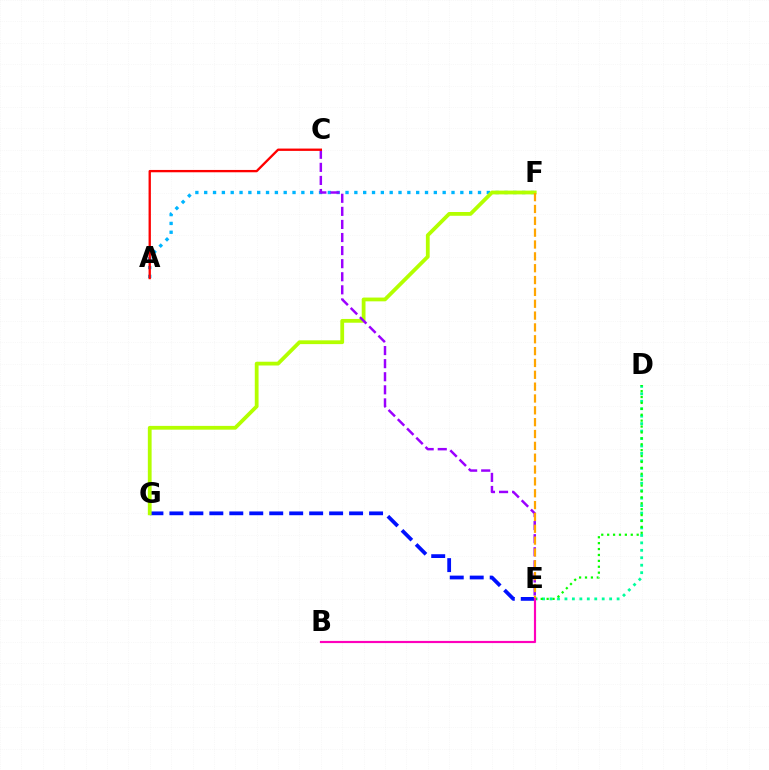{('D', 'E'): [{'color': '#00ff9d', 'line_style': 'dotted', 'thickness': 2.02}, {'color': '#08ff00', 'line_style': 'dotted', 'thickness': 1.6}], ('E', 'G'): [{'color': '#0010ff', 'line_style': 'dashed', 'thickness': 2.71}], ('A', 'F'): [{'color': '#00b5ff', 'line_style': 'dotted', 'thickness': 2.4}], ('F', 'G'): [{'color': '#b3ff00', 'line_style': 'solid', 'thickness': 2.72}], ('C', 'E'): [{'color': '#9b00ff', 'line_style': 'dashed', 'thickness': 1.78}], ('E', 'F'): [{'color': '#ffa500', 'line_style': 'dashed', 'thickness': 1.61}], ('B', 'E'): [{'color': '#ff00bd', 'line_style': 'solid', 'thickness': 1.56}], ('A', 'C'): [{'color': '#ff0000', 'line_style': 'solid', 'thickness': 1.67}]}